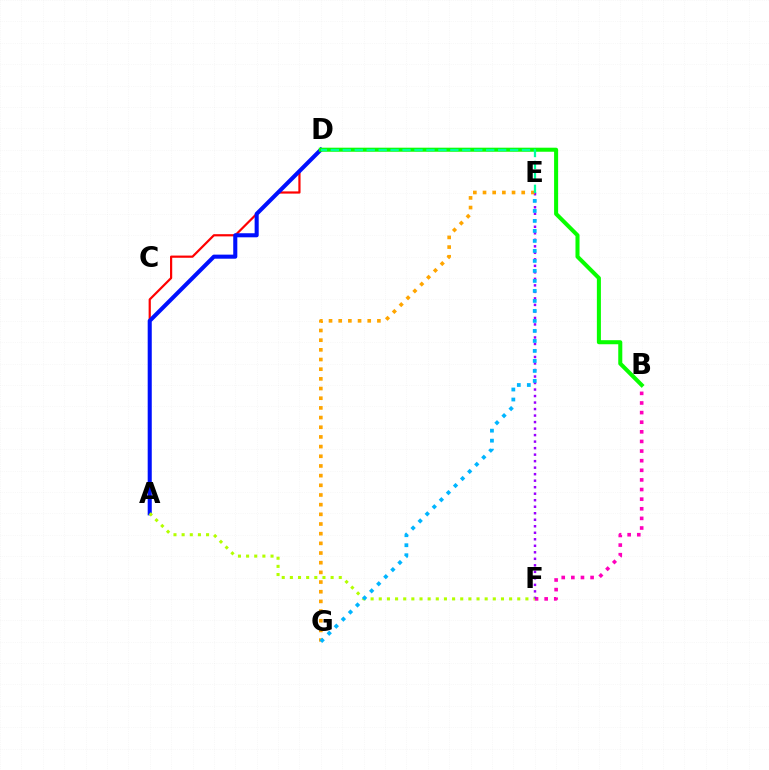{('B', 'F'): [{'color': '#ff00bd', 'line_style': 'dotted', 'thickness': 2.61}], ('A', 'D'): [{'color': '#ff0000', 'line_style': 'solid', 'thickness': 1.58}, {'color': '#0010ff', 'line_style': 'solid', 'thickness': 2.93}], ('E', 'F'): [{'color': '#9b00ff', 'line_style': 'dotted', 'thickness': 1.77}], ('E', 'G'): [{'color': '#ffa500', 'line_style': 'dotted', 'thickness': 2.63}, {'color': '#00b5ff', 'line_style': 'dotted', 'thickness': 2.72}], ('B', 'D'): [{'color': '#08ff00', 'line_style': 'solid', 'thickness': 2.91}], ('D', 'E'): [{'color': '#00ff9d', 'line_style': 'dashed', 'thickness': 1.62}], ('A', 'F'): [{'color': '#b3ff00', 'line_style': 'dotted', 'thickness': 2.21}]}